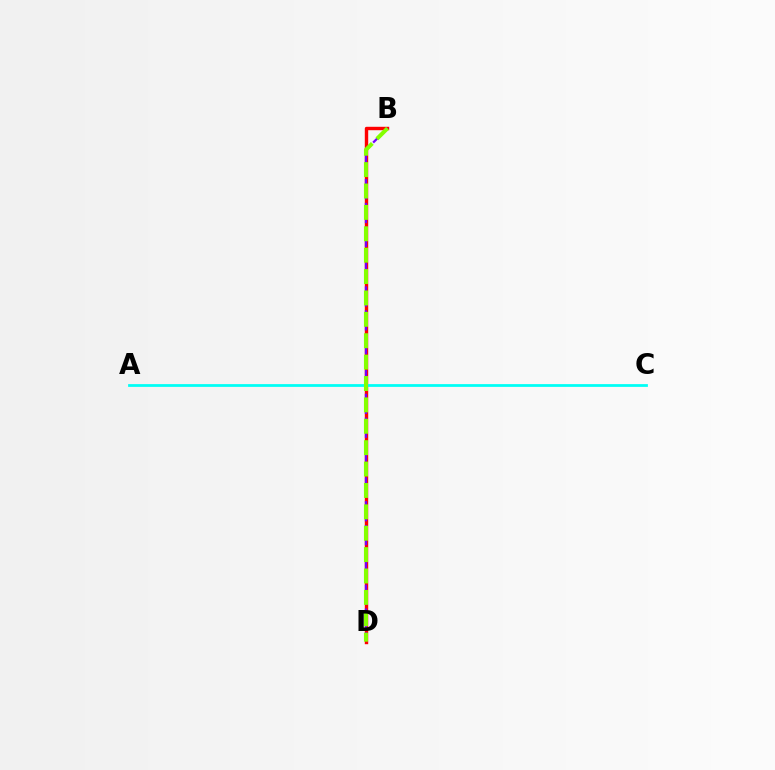{('B', 'D'): [{'color': '#ff0000', 'line_style': 'solid', 'thickness': 2.45}, {'color': '#7200ff', 'line_style': 'dashed', 'thickness': 1.62}, {'color': '#84ff00', 'line_style': 'dashed', 'thickness': 2.91}], ('A', 'C'): [{'color': '#00fff6', 'line_style': 'solid', 'thickness': 1.99}]}